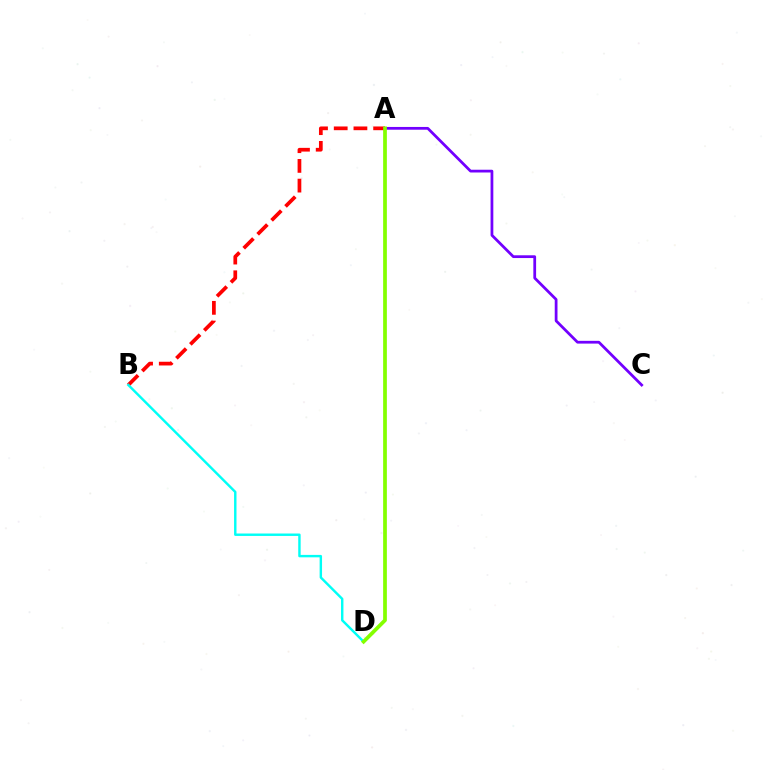{('A', 'C'): [{'color': '#7200ff', 'line_style': 'solid', 'thickness': 1.99}], ('A', 'B'): [{'color': '#ff0000', 'line_style': 'dashed', 'thickness': 2.68}], ('B', 'D'): [{'color': '#00fff6', 'line_style': 'solid', 'thickness': 1.75}], ('A', 'D'): [{'color': '#84ff00', 'line_style': 'solid', 'thickness': 2.68}]}